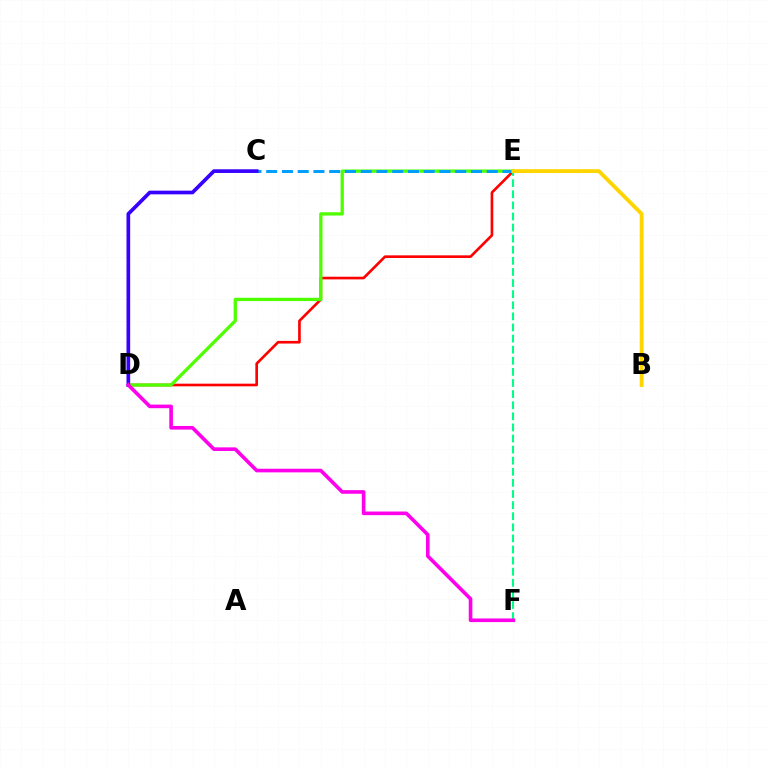{('D', 'E'): [{'color': '#ff0000', 'line_style': 'solid', 'thickness': 1.91}, {'color': '#4fff00', 'line_style': 'solid', 'thickness': 2.37}], ('E', 'F'): [{'color': '#00ff86', 'line_style': 'dashed', 'thickness': 1.51}], ('C', 'E'): [{'color': '#009eff', 'line_style': 'dashed', 'thickness': 2.14}], ('C', 'D'): [{'color': '#3700ff', 'line_style': 'solid', 'thickness': 2.65}], ('D', 'F'): [{'color': '#ff00ed', 'line_style': 'solid', 'thickness': 2.61}], ('B', 'E'): [{'color': '#ffd500', 'line_style': 'solid', 'thickness': 2.77}]}